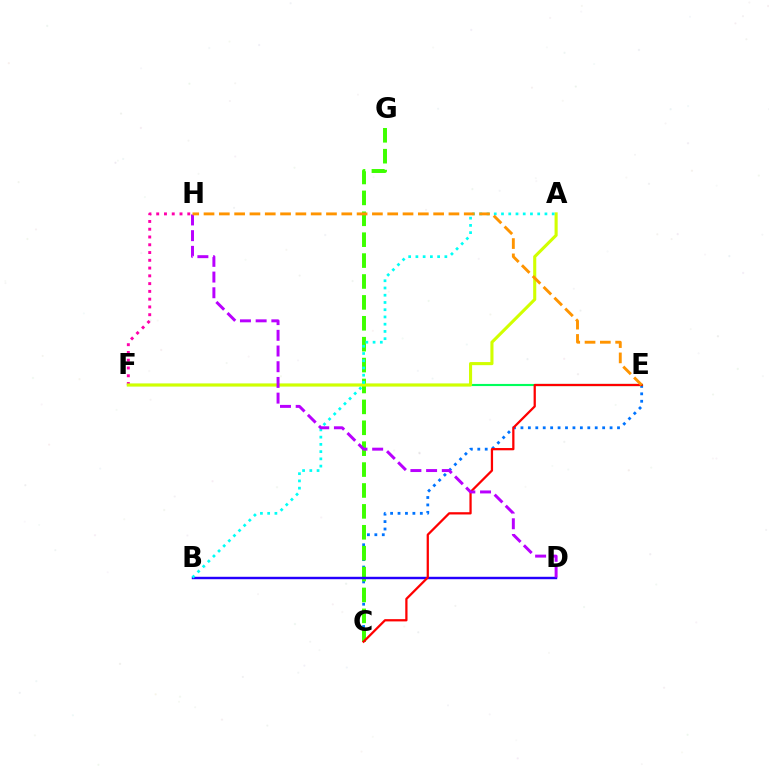{('F', 'H'): [{'color': '#ff00ac', 'line_style': 'dotted', 'thickness': 2.11}], ('C', 'E'): [{'color': '#0074ff', 'line_style': 'dotted', 'thickness': 2.02}, {'color': '#ff0000', 'line_style': 'solid', 'thickness': 1.63}], ('E', 'F'): [{'color': '#00ff5c', 'line_style': 'solid', 'thickness': 1.54}], ('C', 'G'): [{'color': '#3dff00', 'line_style': 'dashed', 'thickness': 2.84}], ('A', 'F'): [{'color': '#d1ff00', 'line_style': 'solid', 'thickness': 2.23}], ('B', 'D'): [{'color': '#2500ff', 'line_style': 'solid', 'thickness': 1.74}], ('A', 'B'): [{'color': '#00fff6', 'line_style': 'dotted', 'thickness': 1.97}], ('D', 'H'): [{'color': '#b900ff', 'line_style': 'dashed', 'thickness': 2.13}], ('E', 'H'): [{'color': '#ff9400', 'line_style': 'dashed', 'thickness': 2.08}]}